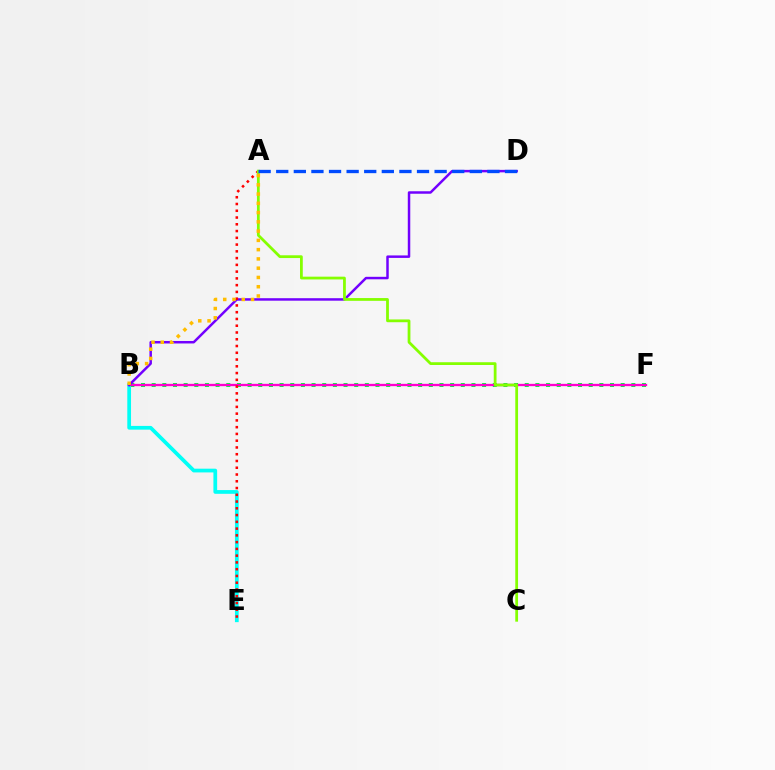{('B', 'F'): [{'color': '#00ff39', 'line_style': 'dotted', 'thickness': 2.9}, {'color': '#ff00cf', 'line_style': 'solid', 'thickness': 1.67}], ('B', 'E'): [{'color': '#00fff6', 'line_style': 'solid', 'thickness': 2.69}], ('B', 'D'): [{'color': '#7200ff', 'line_style': 'solid', 'thickness': 1.79}], ('A', 'E'): [{'color': '#ff0000', 'line_style': 'dotted', 'thickness': 1.84}], ('A', 'C'): [{'color': '#84ff00', 'line_style': 'solid', 'thickness': 2.0}], ('A', 'B'): [{'color': '#ffbd00', 'line_style': 'dotted', 'thickness': 2.52}], ('A', 'D'): [{'color': '#004bff', 'line_style': 'dashed', 'thickness': 2.39}]}